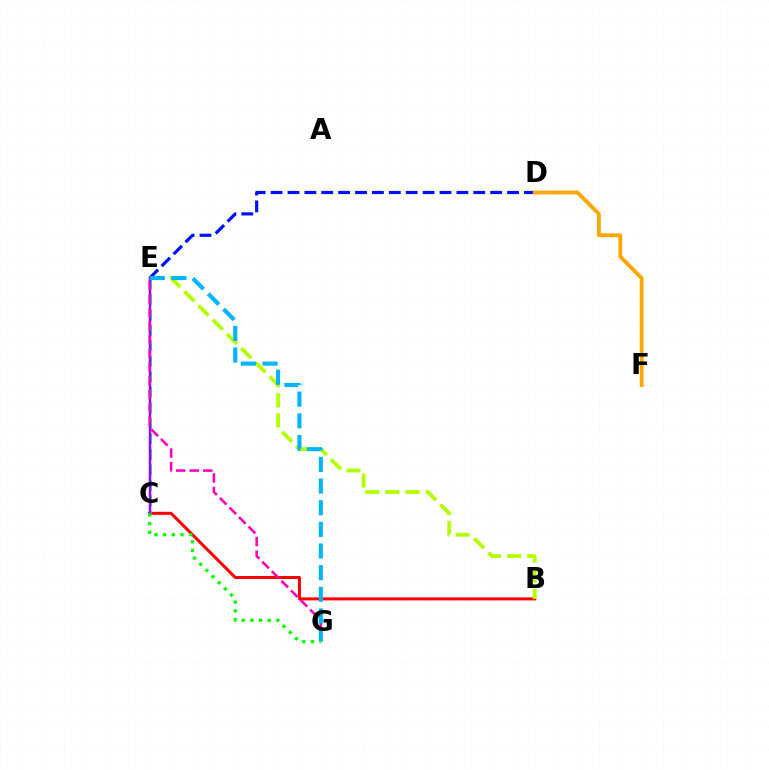{('B', 'C'): [{'color': '#ff0000', 'line_style': 'solid', 'thickness': 2.17}], ('D', 'E'): [{'color': '#0010ff', 'line_style': 'dashed', 'thickness': 2.29}], ('D', 'F'): [{'color': '#ffa500', 'line_style': 'solid', 'thickness': 2.75}], ('B', 'E'): [{'color': '#b3ff00', 'line_style': 'dashed', 'thickness': 2.73}], ('C', 'E'): [{'color': '#00ff9d', 'line_style': 'dashed', 'thickness': 2.11}, {'color': '#9b00ff', 'line_style': 'solid', 'thickness': 1.8}], ('E', 'G'): [{'color': '#ff00bd', 'line_style': 'dashed', 'thickness': 1.84}, {'color': '#00b5ff', 'line_style': 'dashed', 'thickness': 2.94}], ('C', 'G'): [{'color': '#08ff00', 'line_style': 'dotted', 'thickness': 2.36}]}